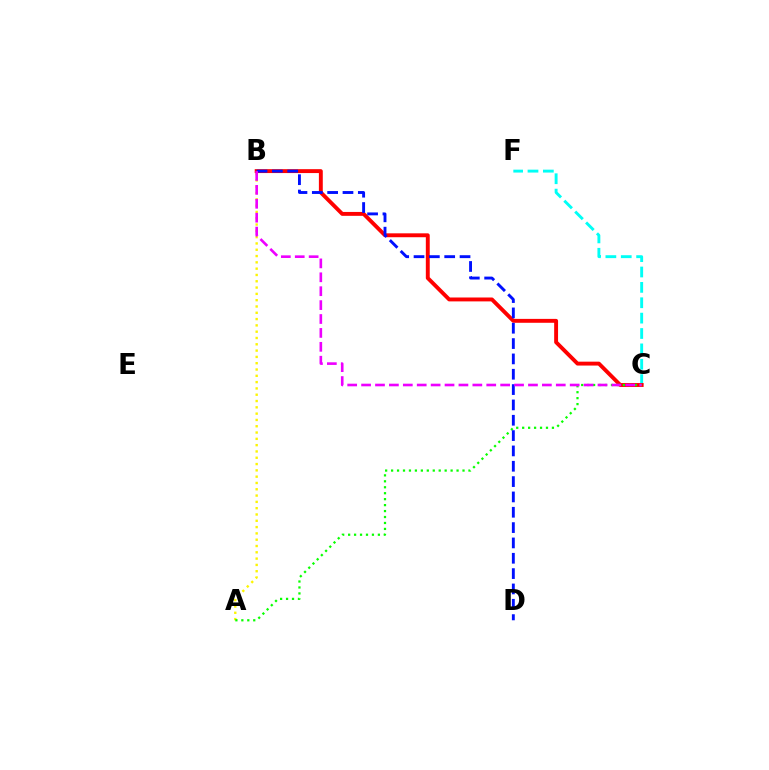{('C', 'F'): [{'color': '#00fff6', 'line_style': 'dashed', 'thickness': 2.09}], ('B', 'C'): [{'color': '#ff0000', 'line_style': 'solid', 'thickness': 2.81}, {'color': '#ee00ff', 'line_style': 'dashed', 'thickness': 1.89}], ('A', 'B'): [{'color': '#fcf500', 'line_style': 'dotted', 'thickness': 1.71}], ('A', 'C'): [{'color': '#08ff00', 'line_style': 'dotted', 'thickness': 1.62}], ('B', 'D'): [{'color': '#0010ff', 'line_style': 'dashed', 'thickness': 2.08}]}